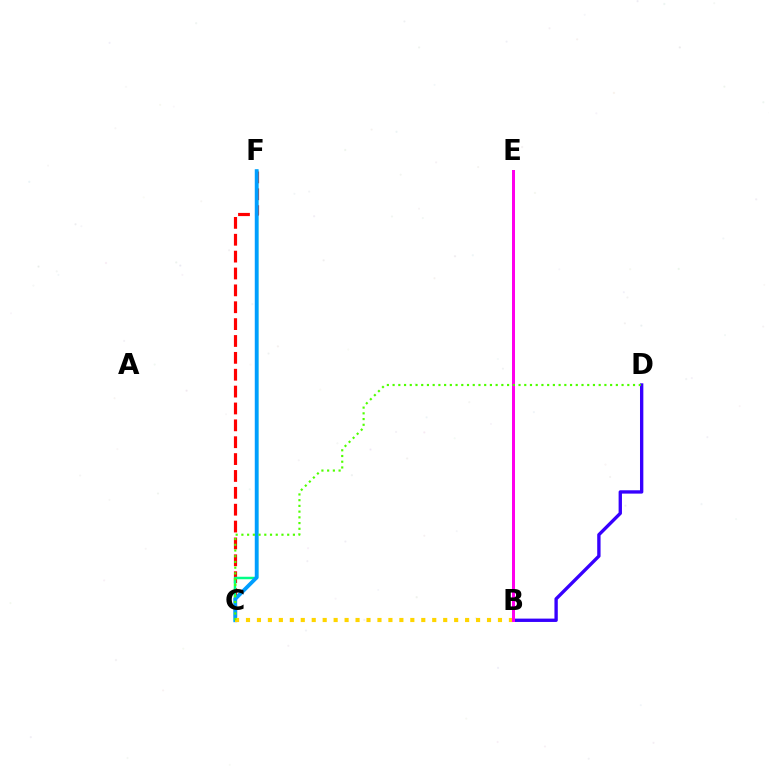{('C', 'F'): [{'color': '#ff0000', 'line_style': 'dashed', 'thickness': 2.29}, {'color': '#00ff86', 'line_style': 'solid', 'thickness': 1.79}, {'color': '#009eff', 'line_style': 'solid', 'thickness': 2.73}], ('B', 'D'): [{'color': '#3700ff', 'line_style': 'solid', 'thickness': 2.41}], ('B', 'C'): [{'color': '#ffd500', 'line_style': 'dotted', 'thickness': 2.98}], ('B', 'E'): [{'color': '#ff00ed', 'line_style': 'solid', 'thickness': 2.16}], ('C', 'D'): [{'color': '#4fff00', 'line_style': 'dotted', 'thickness': 1.56}]}